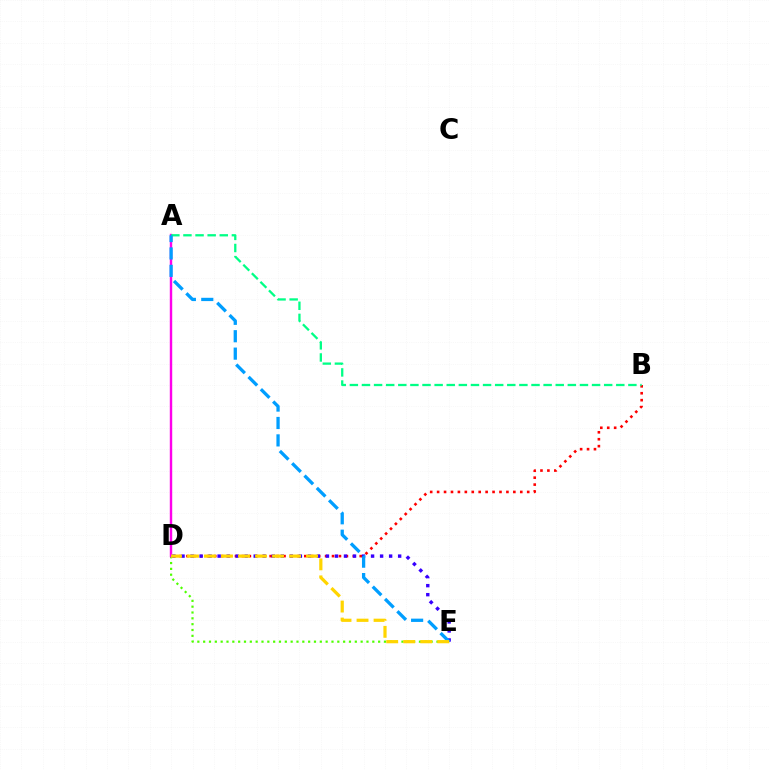{('D', 'E'): [{'color': '#4fff00', 'line_style': 'dotted', 'thickness': 1.58}, {'color': '#3700ff', 'line_style': 'dotted', 'thickness': 2.45}, {'color': '#ffd500', 'line_style': 'dashed', 'thickness': 2.31}], ('A', 'D'): [{'color': '#ff00ed', 'line_style': 'solid', 'thickness': 1.75}], ('B', 'D'): [{'color': '#ff0000', 'line_style': 'dotted', 'thickness': 1.88}], ('A', 'B'): [{'color': '#00ff86', 'line_style': 'dashed', 'thickness': 1.65}], ('A', 'E'): [{'color': '#009eff', 'line_style': 'dashed', 'thickness': 2.37}]}